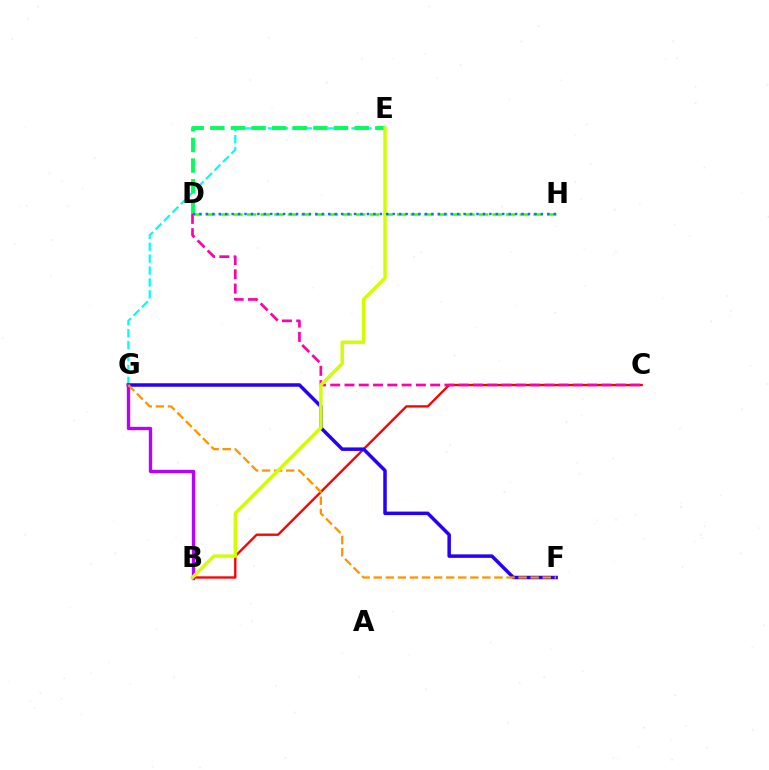{('E', 'G'): [{'color': '#00fff6', 'line_style': 'dashed', 'thickness': 1.62}], ('B', 'C'): [{'color': '#ff0000', 'line_style': 'solid', 'thickness': 1.68}], ('F', 'G'): [{'color': '#2500ff', 'line_style': 'solid', 'thickness': 2.51}, {'color': '#ff9400', 'line_style': 'dashed', 'thickness': 1.64}], ('D', 'E'): [{'color': '#00ff5c', 'line_style': 'dashed', 'thickness': 2.8}], ('C', 'D'): [{'color': '#ff00ac', 'line_style': 'dashed', 'thickness': 1.94}], ('D', 'H'): [{'color': '#3dff00', 'line_style': 'dashed', 'thickness': 1.85}, {'color': '#0074ff', 'line_style': 'dotted', 'thickness': 1.75}], ('B', 'G'): [{'color': '#b900ff', 'line_style': 'solid', 'thickness': 2.42}], ('B', 'E'): [{'color': '#d1ff00', 'line_style': 'solid', 'thickness': 2.48}]}